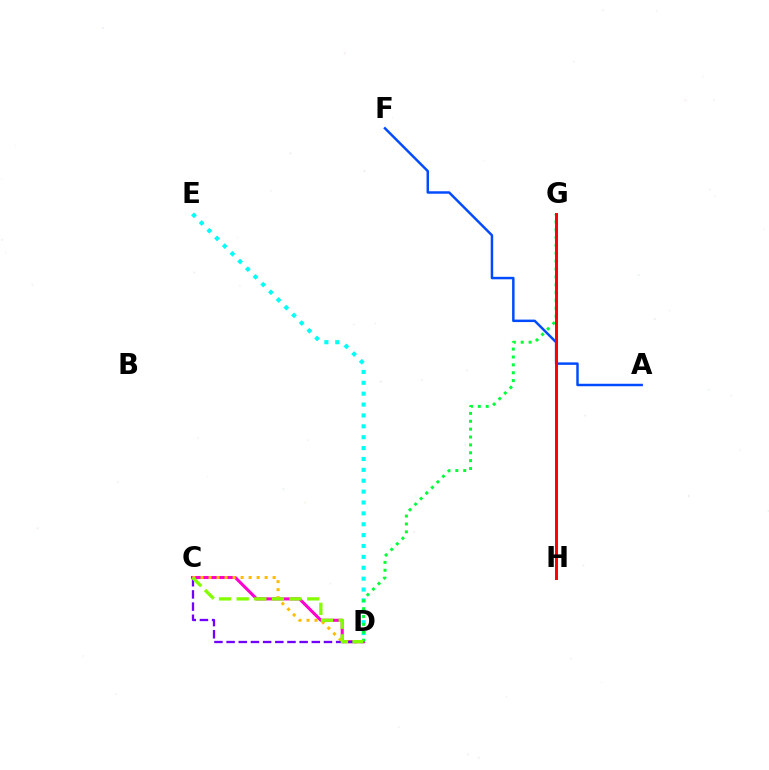{('C', 'D'): [{'color': '#ff00cf', 'line_style': 'solid', 'thickness': 2.2}, {'color': '#ffbd00', 'line_style': 'dotted', 'thickness': 2.18}, {'color': '#7200ff', 'line_style': 'dashed', 'thickness': 1.65}, {'color': '#84ff00', 'line_style': 'dashed', 'thickness': 2.39}], ('D', 'E'): [{'color': '#00fff6', 'line_style': 'dotted', 'thickness': 2.96}], ('A', 'F'): [{'color': '#004bff', 'line_style': 'solid', 'thickness': 1.78}], ('D', 'G'): [{'color': '#00ff39', 'line_style': 'dotted', 'thickness': 2.14}], ('G', 'H'): [{'color': '#ff0000', 'line_style': 'solid', 'thickness': 2.13}]}